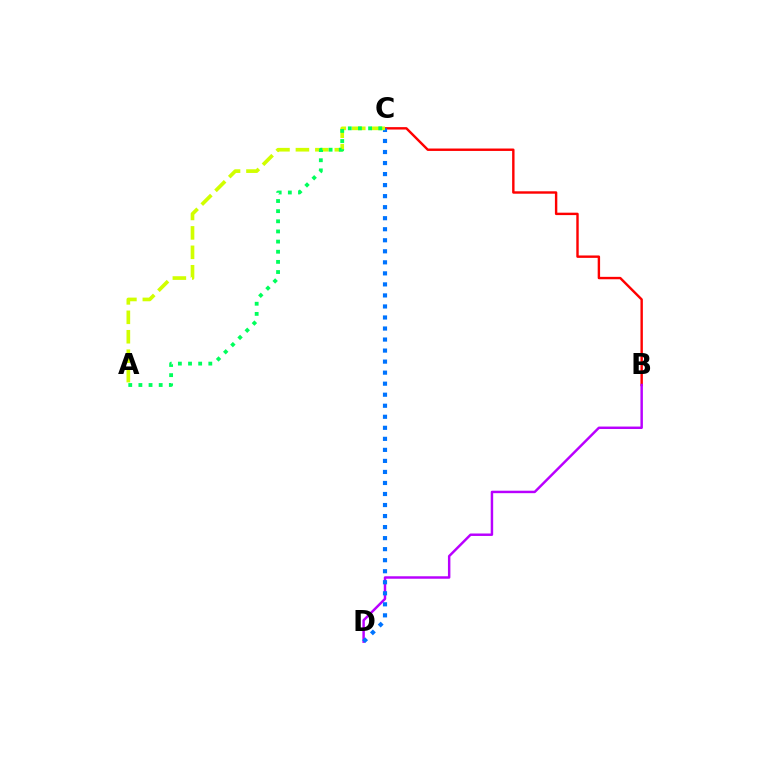{('B', 'C'): [{'color': '#ff0000', 'line_style': 'solid', 'thickness': 1.74}], ('B', 'D'): [{'color': '#b900ff', 'line_style': 'solid', 'thickness': 1.77}], ('C', 'D'): [{'color': '#0074ff', 'line_style': 'dotted', 'thickness': 3.0}], ('A', 'C'): [{'color': '#d1ff00', 'line_style': 'dashed', 'thickness': 2.64}, {'color': '#00ff5c', 'line_style': 'dotted', 'thickness': 2.76}]}